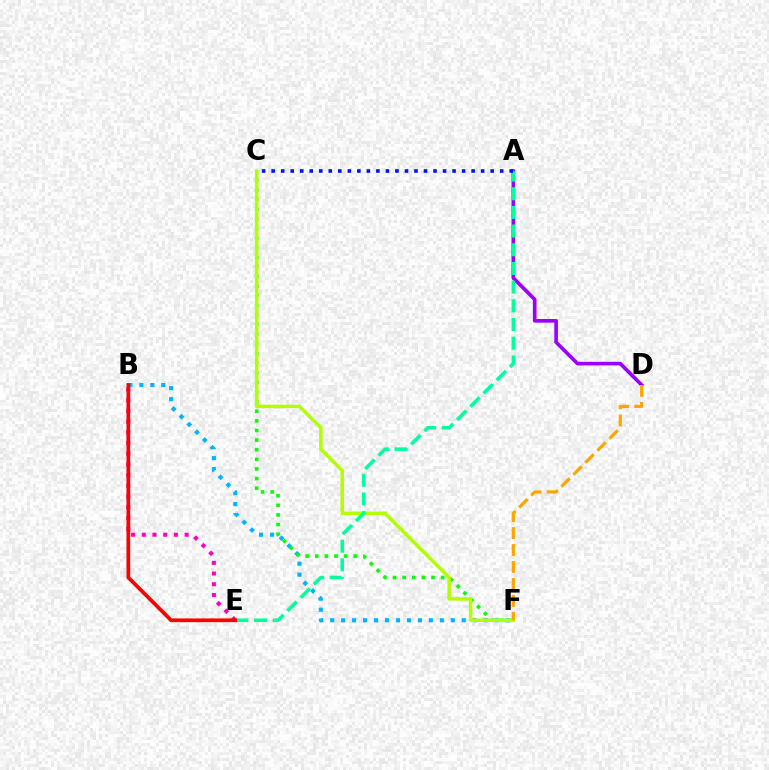{('B', 'F'): [{'color': '#00b5ff', 'line_style': 'dotted', 'thickness': 2.98}], ('C', 'F'): [{'color': '#08ff00', 'line_style': 'dotted', 'thickness': 2.61}, {'color': '#b3ff00', 'line_style': 'solid', 'thickness': 2.5}], ('A', 'D'): [{'color': '#9b00ff', 'line_style': 'solid', 'thickness': 2.62}], ('B', 'E'): [{'color': '#ff00bd', 'line_style': 'dotted', 'thickness': 2.91}, {'color': '#ff0000', 'line_style': 'solid', 'thickness': 2.69}], ('A', 'E'): [{'color': '#00ff9d', 'line_style': 'dashed', 'thickness': 2.54}], ('A', 'C'): [{'color': '#0010ff', 'line_style': 'dotted', 'thickness': 2.59}], ('D', 'F'): [{'color': '#ffa500', 'line_style': 'dashed', 'thickness': 2.3}]}